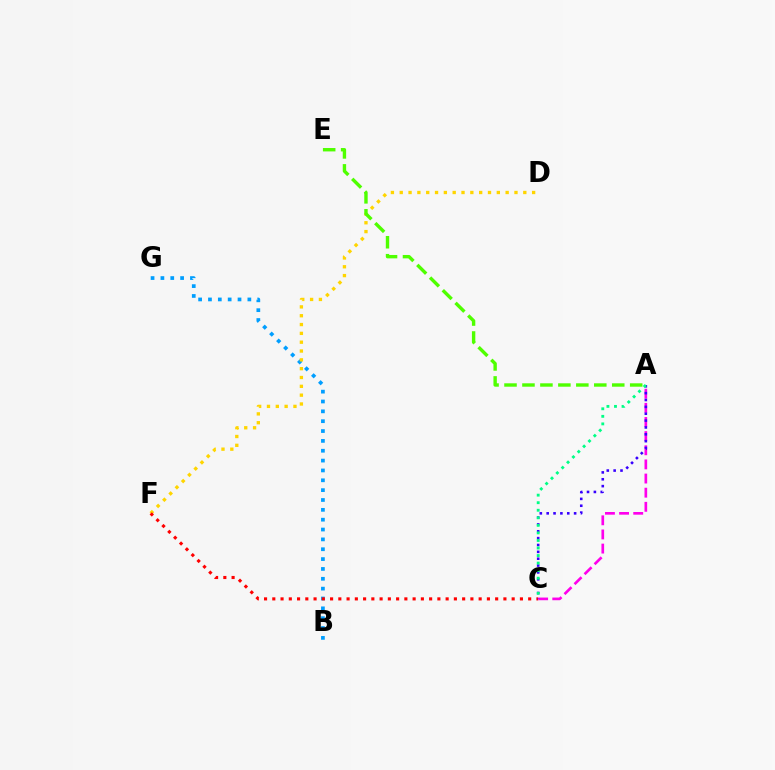{('B', 'G'): [{'color': '#009eff', 'line_style': 'dotted', 'thickness': 2.68}], ('D', 'F'): [{'color': '#ffd500', 'line_style': 'dotted', 'thickness': 2.4}], ('A', 'E'): [{'color': '#4fff00', 'line_style': 'dashed', 'thickness': 2.44}], ('C', 'F'): [{'color': '#ff0000', 'line_style': 'dotted', 'thickness': 2.24}], ('A', 'C'): [{'color': '#ff00ed', 'line_style': 'dashed', 'thickness': 1.92}, {'color': '#3700ff', 'line_style': 'dotted', 'thickness': 1.86}, {'color': '#00ff86', 'line_style': 'dotted', 'thickness': 2.05}]}